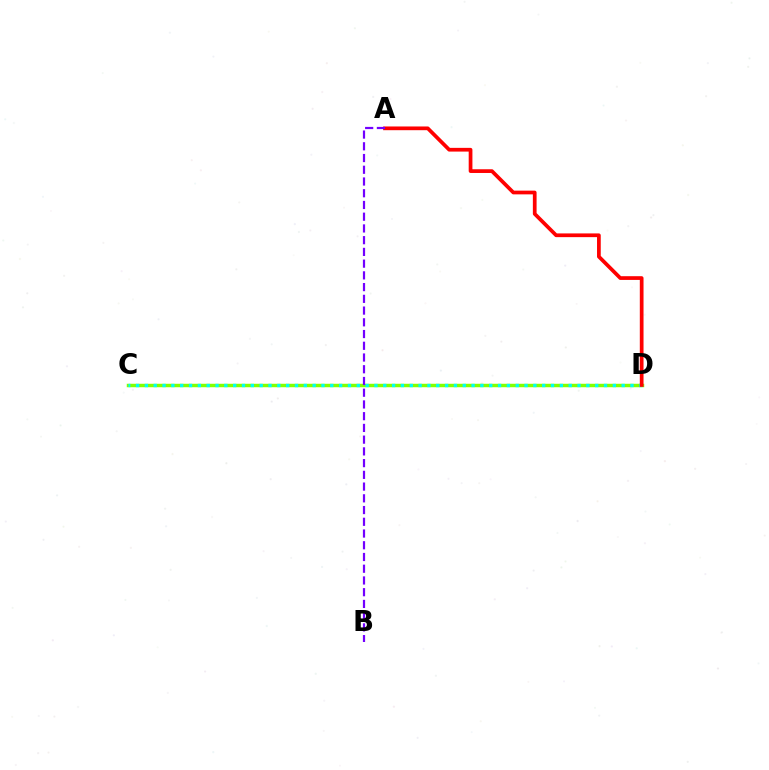{('C', 'D'): [{'color': '#84ff00', 'line_style': 'solid', 'thickness': 2.5}, {'color': '#00fff6', 'line_style': 'dotted', 'thickness': 2.4}], ('A', 'D'): [{'color': '#ff0000', 'line_style': 'solid', 'thickness': 2.68}], ('A', 'B'): [{'color': '#7200ff', 'line_style': 'dashed', 'thickness': 1.59}]}